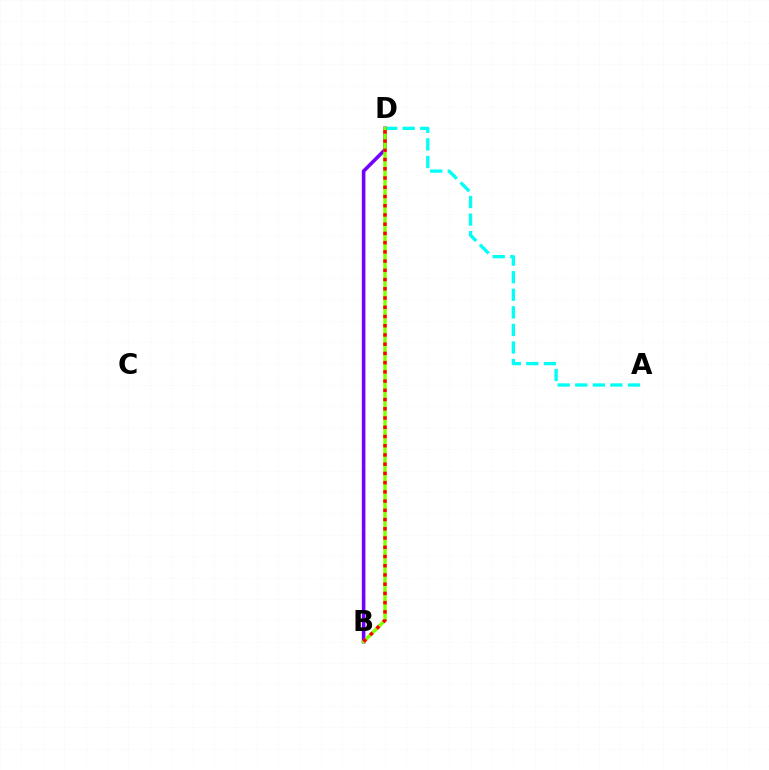{('A', 'D'): [{'color': '#00fff6', 'line_style': 'dashed', 'thickness': 2.39}], ('B', 'D'): [{'color': '#7200ff', 'line_style': 'solid', 'thickness': 2.58}, {'color': '#84ff00', 'line_style': 'solid', 'thickness': 2.5}, {'color': '#ff0000', 'line_style': 'dotted', 'thickness': 2.51}]}